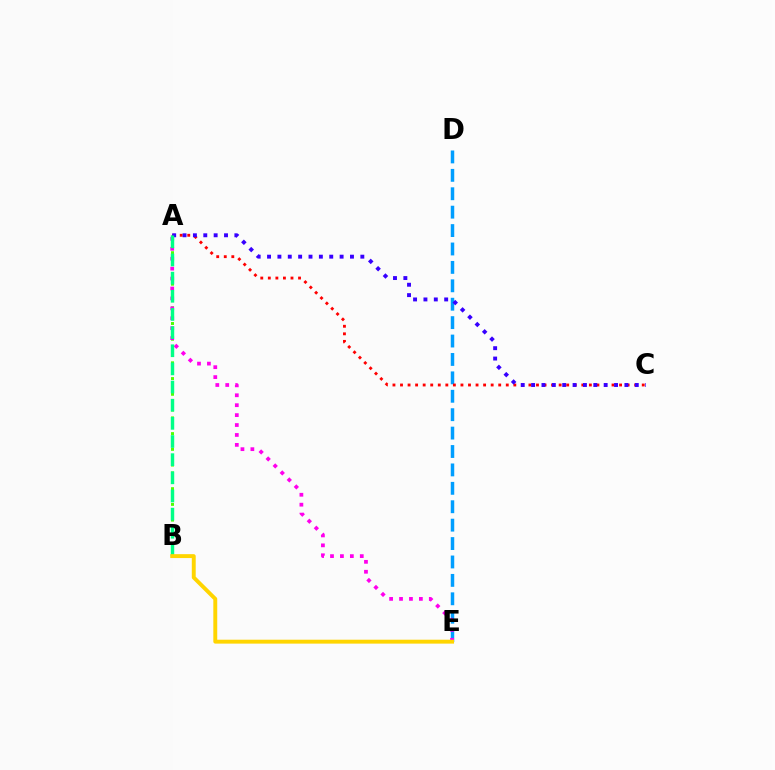{('D', 'E'): [{'color': '#009eff', 'line_style': 'dashed', 'thickness': 2.5}], ('A', 'C'): [{'color': '#ff0000', 'line_style': 'dotted', 'thickness': 2.05}, {'color': '#3700ff', 'line_style': 'dotted', 'thickness': 2.82}], ('A', 'B'): [{'color': '#4fff00', 'line_style': 'dotted', 'thickness': 2.14}, {'color': '#00ff86', 'line_style': 'dashed', 'thickness': 2.47}], ('A', 'E'): [{'color': '#ff00ed', 'line_style': 'dotted', 'thickness': 2.7}], ('B', 'E'): [{'color': '#ffd500', 'line_style': 'solid', 'thickness': 2.82}]}